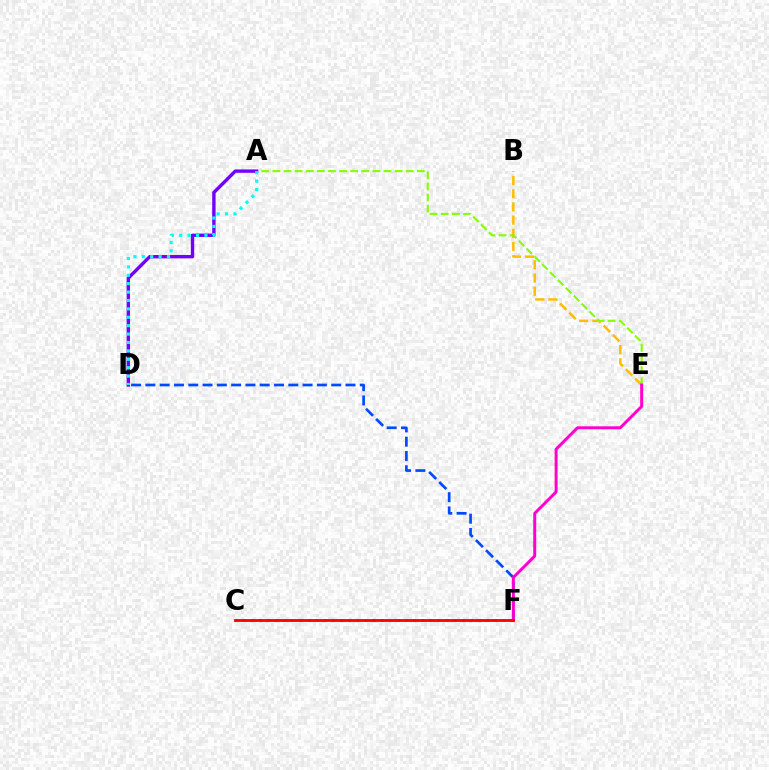{('B', 'E'): [{'color': '#ffbd00', 'line_style': 'dashed', 'thickness': 1.79}], ('A', 'E'): [{'color': '#84ff00', 'line_style': 'dashed', 'thickness': 1.51}], ('A', 'D'): [{'color': '#7200ff', 'line_style': 'solid', 'thickness': 2.44}, {'color': '#00fff6', 'line_style': 'dotted', 'thickness': 2.28}], ('C', 'F'): [{'color': '#00ff39', 'line_style': 'dotted', 'thickness': 2.21}, {'color': '#ff0000', 'line_style': 'solid', 'thickness': 2.03}], ('D', 'F'): [{'color': '#004bff', 'line_style': 'dashed', 'thickness': 1.94}], ('E', 'F'): [{'color': '#ff00cf', 'line_style': 'solid', 'thickness': 2.14}]}